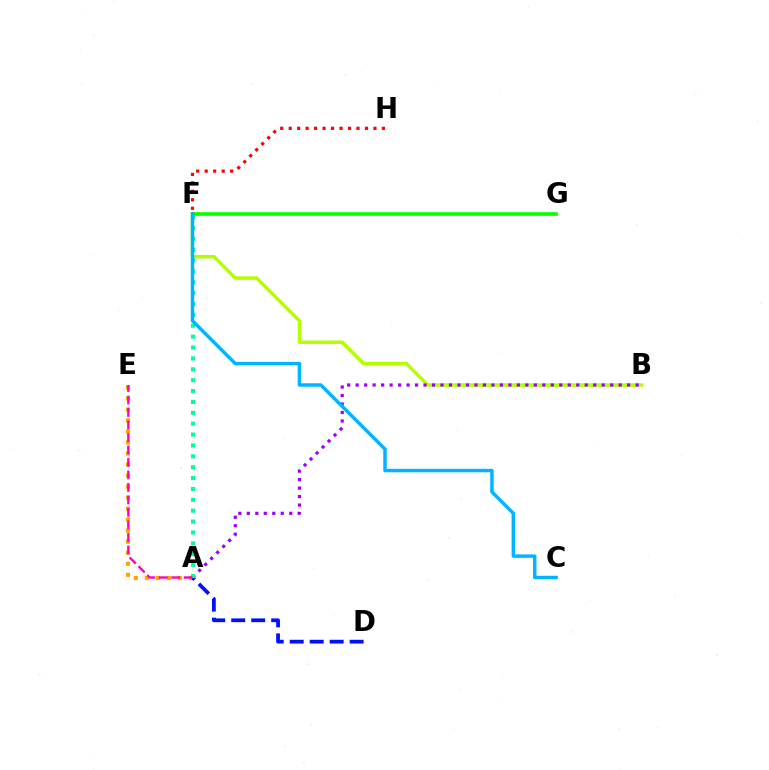{('A', 'E'): [{'color': '#ffa500', 'line_style': 'dotted', 'thickness': 3.0}, {'color': '#ff00bd', 'line_style': 'dashed', 'thickness': 1.7}], ('B', 'F'): [{'color': '#b3ff00', 'line_style': 'solid', 'thickness': 2.53}], ('A', 'D'): [{'color': '#0010ff', 'line_style': 'dashed', 'thickness': 2.71}], ('A', 'B'): [{'color': '#9b00ff', 'line_style': 'dotted', 'thickness': 2.31}], ('F', 'G'): [{'color': '#08ff00', 'line_style': 'solid', 'thickness': 2.62}], ('A', 'F'): [{'color': '#00ff9d', 'line_style': 'dotted', 'thickness': 2.96}], ('C', 'F'): [{'color': '#00b5ff', 'line_style': 'solid', 'thickness': 2.49}], ('F', 'H'): [{'color': '#ff0000', 'line_style': 'dotted', 'thickness': 2.3}]}